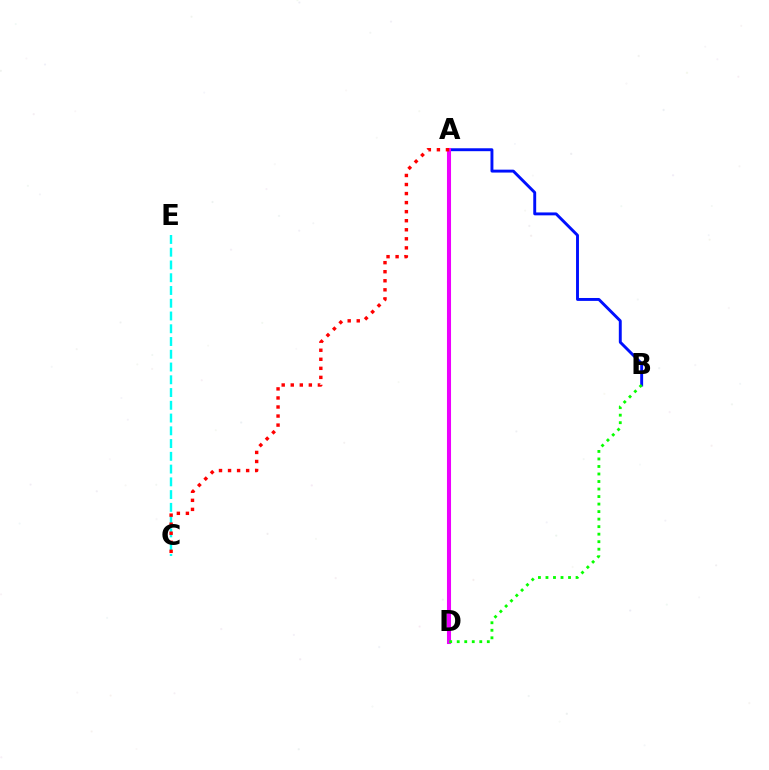{('A', 'D'): [{'color': '#fcf500', 'line_style': 'dashed', 'thickness': 1.57}, {'color': '#ee00ff', 'line_style': 'solid', 'thickness': 2.92}], ('C', 'E'): [{'color': '#00fff6', 'line_style': 'dashed', 'thickness': 1.73}], ('A', 'B'): [{'color': '#0010ff', 'line_style': 'solid', 'thickness': 2.1}], ('A', 'C'): [{'color': '#ff0000', 'line_style': 'dotted', 'thickness': 2.46}], ('B', 'D'): [{'color': '#08ff00', 'line_style': 'dotted', 'thickness': 2.04}]}